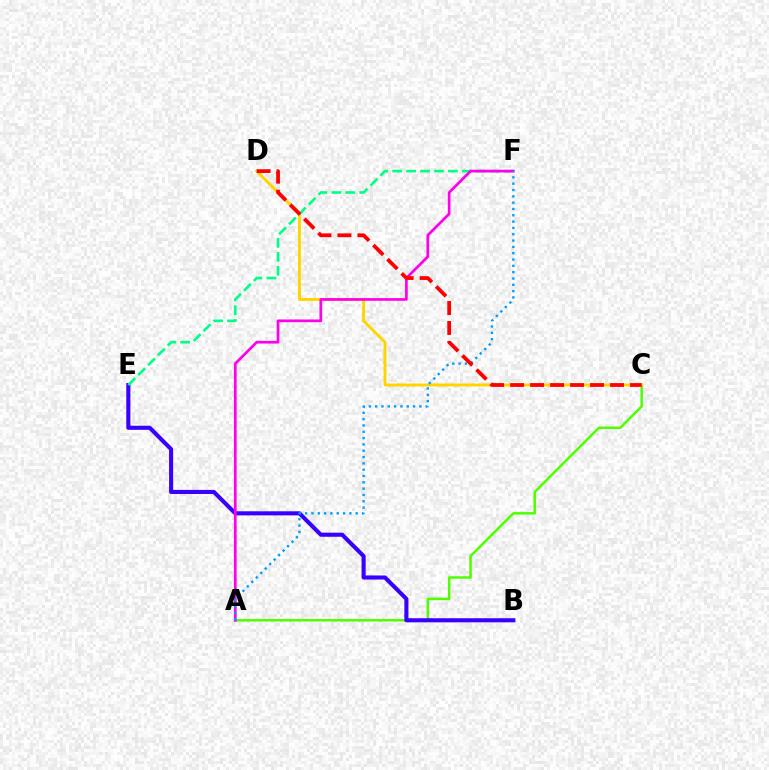{('A', 'C'): [{'color': '#4fff00', 'line_style': 'solid', 'thickness': 1.79}], ('C', 'D'): [{'color': '#ffd500', 'line_style': 'solid', 'thickness': 2.11}, {'color': '#ff0000', 'line_style': 'dashed', 'thickness': 2.71}], ('B', 'E'): [{'color': '#3700ff', 'line_style': 'solid', 'thickness': 2.94}], ('E', 'F'): [{'color': '#00ff86', 'line_style': 'dashed', 'thickness': 1.89}], ('A', 'F'): [{'color': '#ff00ed', 'line_style': 'solid', 'thickness': 1.95}, {'color': '#009eff', 'line_style': 'dotted', 'thickness': 1.72}]}